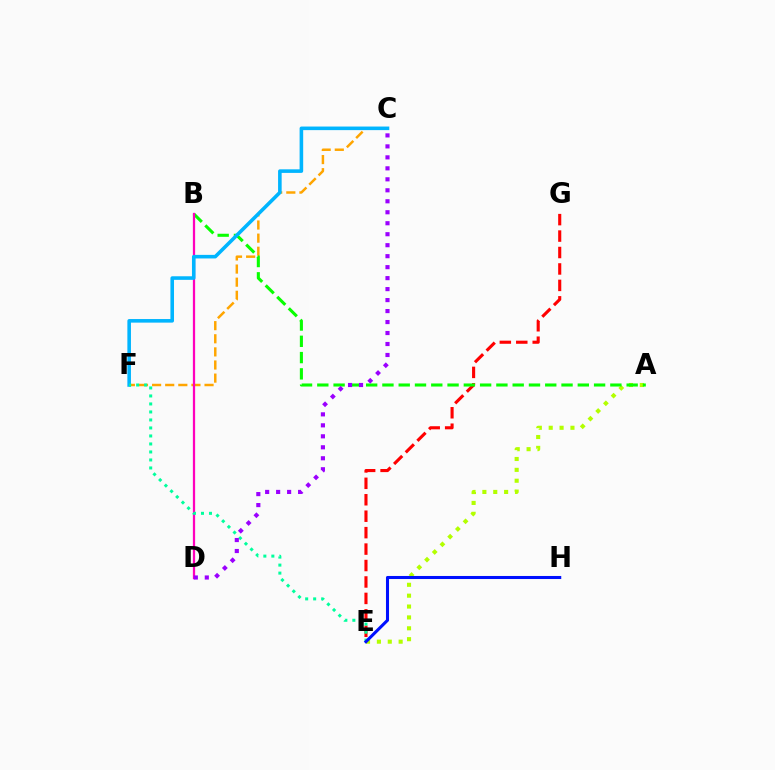{('C', 'F'): [{'color': '#ffa500', 'line_style': 'dashed', 'thickness': 1.78}, {'color': '#00b5ff', 'line_style': 'solid', 'thickness': 2.58}], ('E', 'G'): [{'color': '#ff0000', 'line_style': 'dashed', 'thickness': 2.23}], ('A', 'E'): [{'color': '#b3ff00', 'line_style': 'dotted', 'thickness': 2.95}], ('A', 'B'): [{'color': '#08ff00', 'line_style': 'dashed', 'thickness': 2.21}], ('B', 'D'): [{'color': '#ff00bd', 'line_style': 'solid', 'thickness': 1.62}], ('E', 'F'): [{'color': '#00ff9d', 'line_style': 'dotted', 'thickness': 2.17}], ('E', 'H'): [{'color': '#0010ff', 'line_style': 'solid', 'thickness': 2.2}], ('C', 'D'): [{'color': '#9b00ff', 'line_style': 'dotted', 'thickness': 2.98}]}